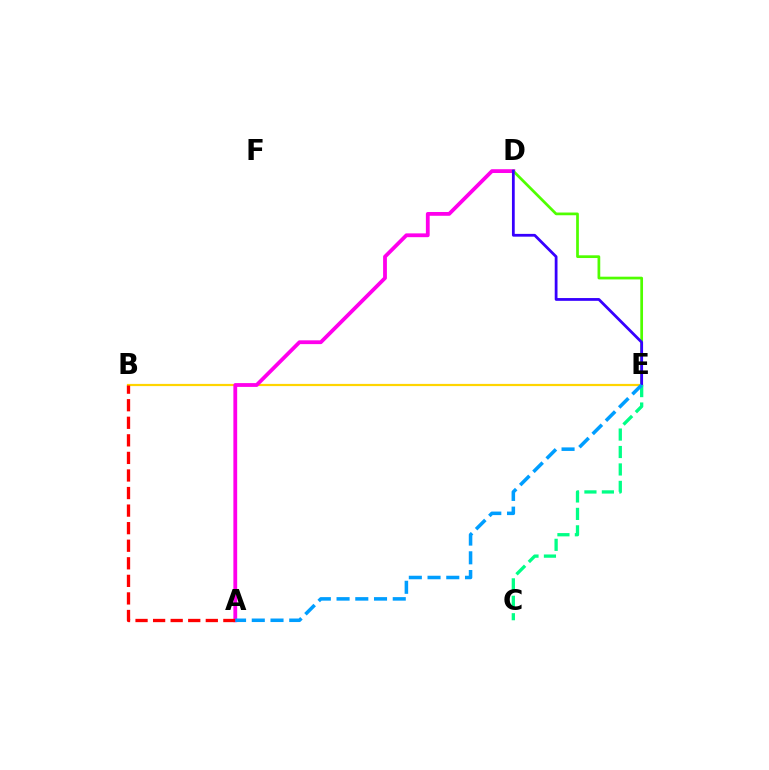{('B', 'E'): [{'color': '#ffd500', 'line_style': 'solid', 'thickness': 1.59}], ('A', 'D'): [{'color': '#ff00ed', 'line_style': 'solid', 'thickness': 2.73}], ('D', 'E'): [{'color': '#4fff00', 'line_style': 'solid', 'thickness': 1.96}, {'color': '#3700ff', 'line_style': 'solid', 'thickness': 2.0}], ('A', 'B'): [{'color': '#ff0000', 'line_style': 'dashed', 'thickness': 2.39}], ('C', 'E'): [{'color': '#00ff86', 'line_style': 'dashed', 'thickness': 2.37}], ('A', 'E'): [{'color': '#009eff', 'line_style': 'dashed', 'thickness': 2.54}]}